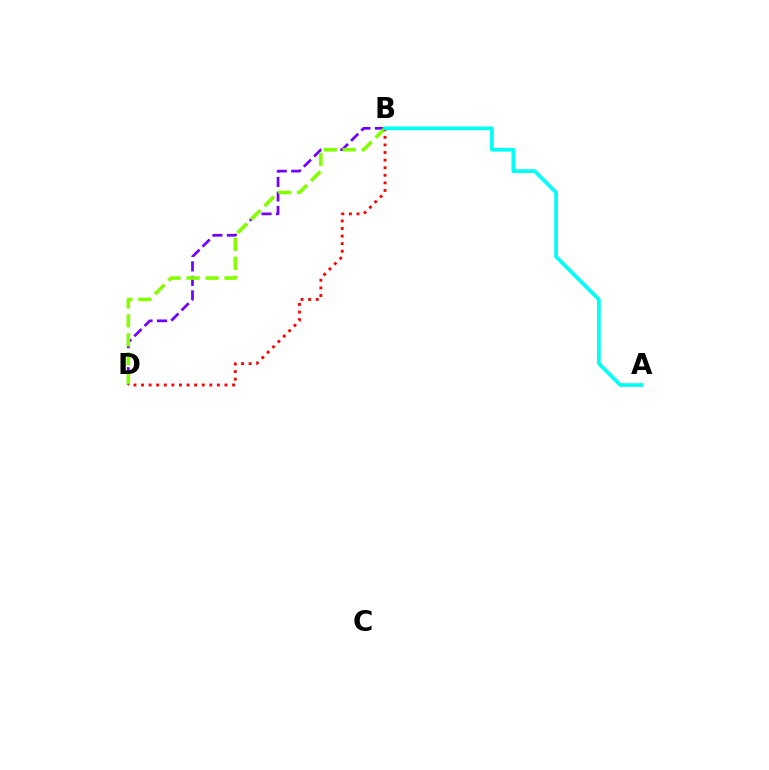{('B', 'D'): [{'color': '#7200ff', 'line_style': 'dashed', 'thickness': 1.97}, {'color': '#84ff00', 'line_style': 'dashed', 'thickness': 2.58}, {'color': '#ff0000', 'line_style': 'dotted', 'thickness': 2.06}], ('A', 'B'): [{'color': '#00fff6', 'line_style': 'solid', 'thickness': 2.67}]}